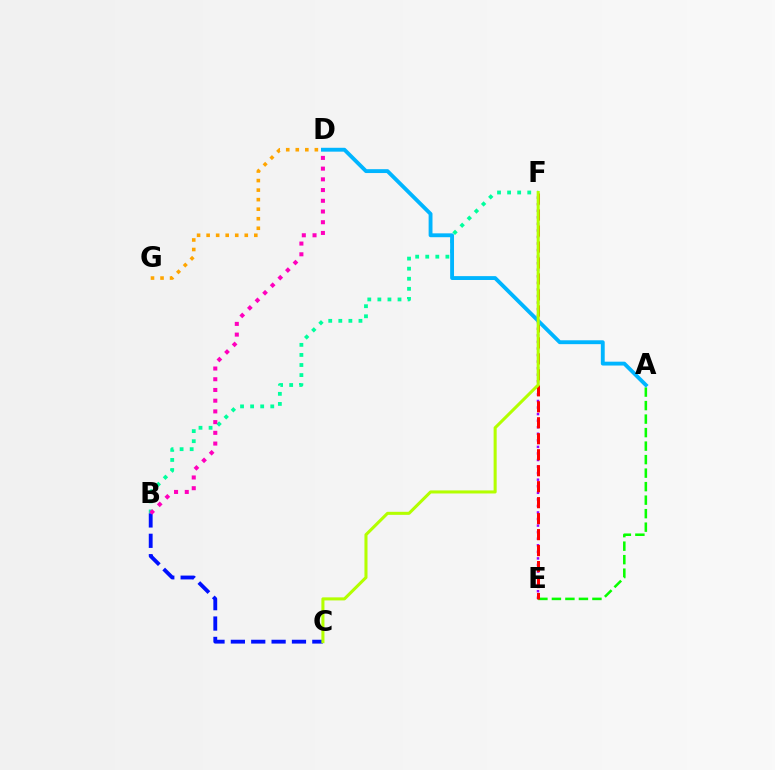{('D', 'G'): [{'color': '#ffa500', 'line_style': 'dotted', 'thickness': 2.59}], ('E', 'F'): [{'color': '#9b00ff', 'line_style': 'dotted', 'thickness': 1.78}, {'color': '#ff0000', 'line_style': 'dashed', 'thickness': 2.17}], ('A', 'E'): [{'color': '#08ff00', 'line_style': 'dashed', 'thickness': 1.83}], ('B', 'F'): [{'color': '#00ff9d', 'line_style': 'dotted', 'thickness': 2.74}], ('B', 'C'): [{'color': '#0010ff', 'line_style': 'dashed', 'thickness': 2.77}], ('B', 'D'): [{'color': '#ff00bd', 'line_style': 'dotted', 'thickness': 2.91}], ('A', 'D'): [{'color': '#00b5ff', 'line_style': 'solid', 'thickness': 2.78}], ('C', 'F'): [{'color': '#b3ff00', 'line_style': 'solid', 'thickness': 2.2}]}